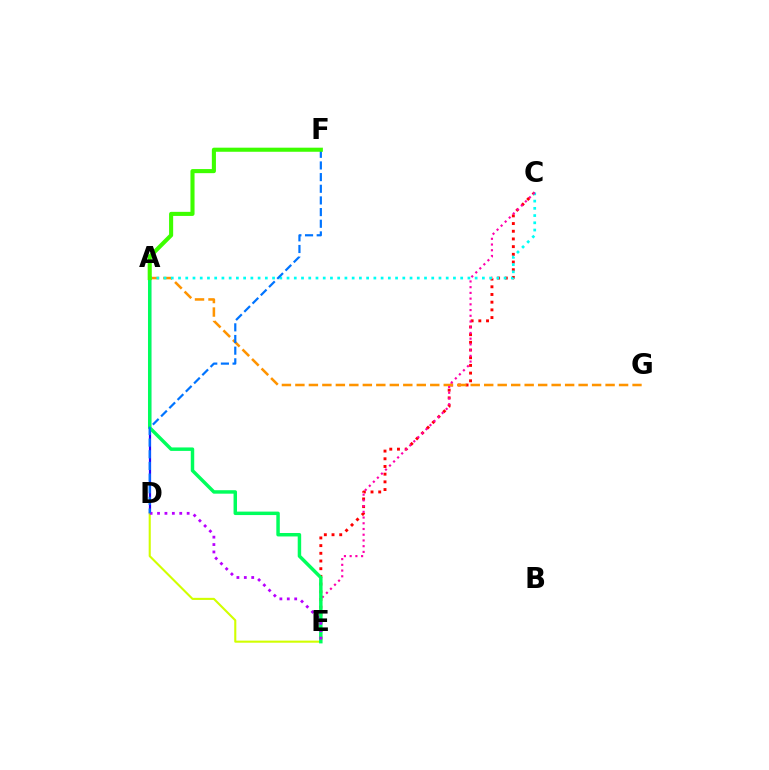{('C', 'E'): [{'color': '#ff0000', 'line_style': 'dotted', 'thickness': 2.09}, {'color': '#ff00ac', 'line_style': 'dotted', 'thickness': 1.55}], ('A', 'G'): [{'color': '#ff9400', 'line_style': 'dashed', 'thickness': 1.83}], ('A', 'D'): [{'color': '#2500ff', 'line_style': 'solid', 'thickness': 1.6}], ('D', 'E'): [{'color': '#d1ff00', 'line_style': 'solid', 'thickness': 1.51}, {'color': '#b900ff', 'line_style': 'dotted', 'thickness': 2.01}], ('A', 'C'): [{'color': '#00fff6', 'line_style': 'dotted', 'thickness': 1.97}], ('A', 'E'): [{'color': '#00ff5c', 'line_style': 'solid', 'thickness': 2.49}], ('D', 'F'): [{'color': '#0074ff', 'line_style': 'dashed', 'thickness': 1.58}], ('A', 'F'): [{'color': '#3dff00', 'line_style': 'solid', 'thickness': 2.94}]}